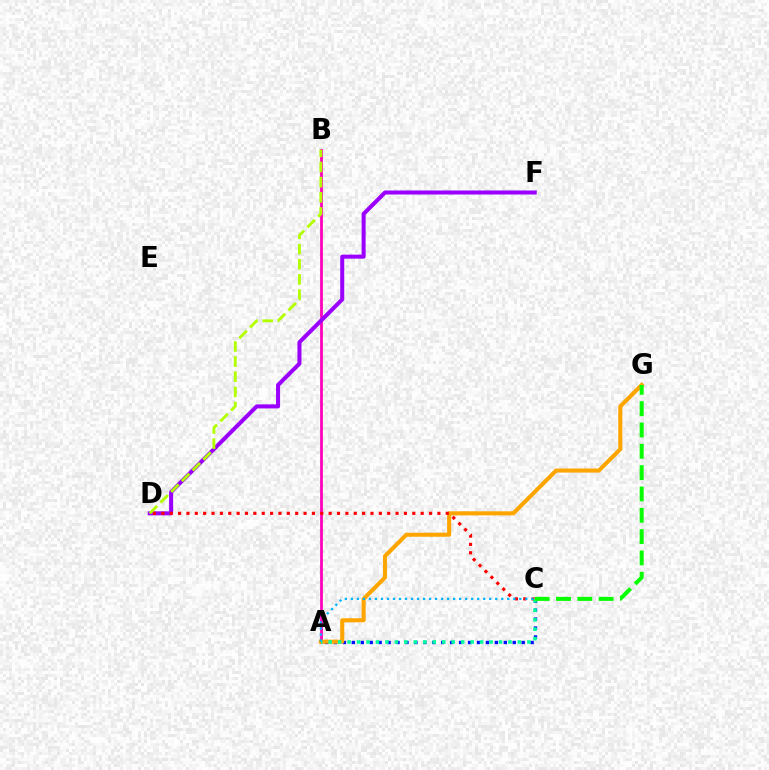{('A', 'B'): [{'color': '#ff00bd', 'line_style': 'solid', 'thickness': 1.99}], ('A', 'C'): [{'color': '#0010ff', 'line_style': 'dotted', 'thickness': 2.43}, {'color': '#00ff9d', 'line_style': 'dotted', 'thickness': 2.57}, {'color': '#00b5ff', 'line_style': 'dotted', 'thickness': 1.63}], ('A', 'G'): [{'color': '#ffa500', 'line_style': 'solid', 'thickness': 2.94}], ('D', 'F'): [{'color': '#9b00ff', 'line_style': 'solid', 'thickness': 2.91}], ('C', 'D'): [{'color': '#ff0000', 'line_style': 'dotted', 'thickness': 2.27}], ('B', 'D'): [{'color': '#b3ff00', 'line_style': 'dashed', 'thickness': 2.06}], ('C', 'G'): [{'color': '#08ff00', 'line_style': 'dashed', 'thickness': 2.9}]}